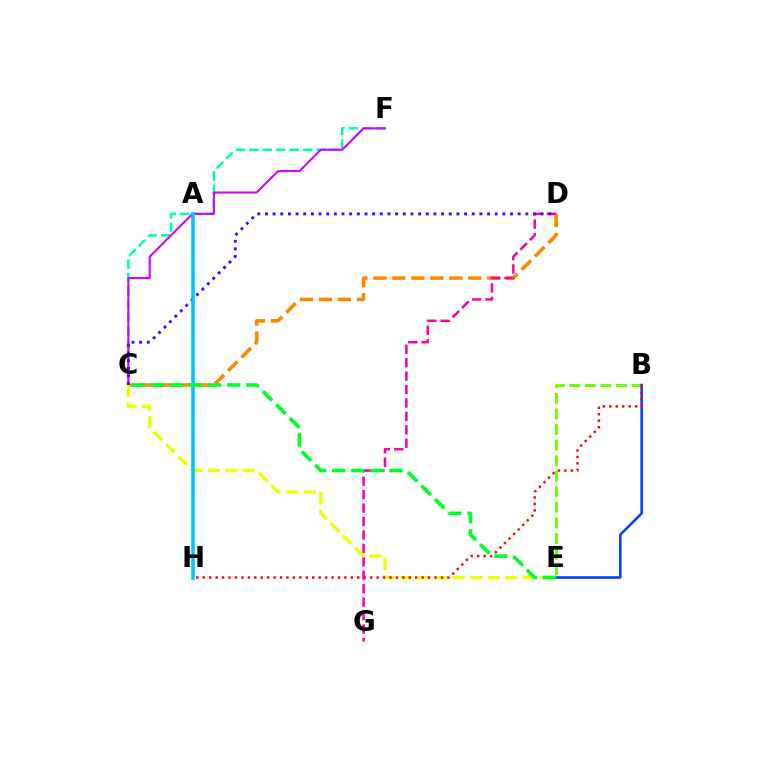{('C', 'F'): [{'color': '#00ffaf', 'line_style': 'dashed', 'thickness': 1.83}, {'color': '#d600ff', 'line_style': 'solid', 'thickness': 1.52}], ('C', 'D'): [{'color': '#ff8800', 'line_style': 'dashed', 'thickness': 2.58}, {'color': '#4f00ff', 'line_style': 'dotted', 'thickness': 2.08}], ('D', 'G'): [{'color': '#ff00a0', 'line_style': 'dashed', 'thickness': 1.83}], ('C', 'E'): [{'color': '#eeff00', 'line_style': 'dashed', 'thickness': 2.37}, {'color': '#00ff27', 'line_style': 'dashed', 'thickness': 2.6}], ('B', 'E'): [{'color': '#66ff00', 'line_style': 'dashed', 'thickness': 2.12}, {'color': '#003fff', 'line_style': 'solid', 'thickness': 1.86}], ('A', 'H'): [{'color': '#00c7ff', 'line_style': 'solid', 'thickness': 2.57}], ('B', 'H'): [{'color': '#ff0000', 'line_style': 'dotted', 'thickness': 1.75}]}